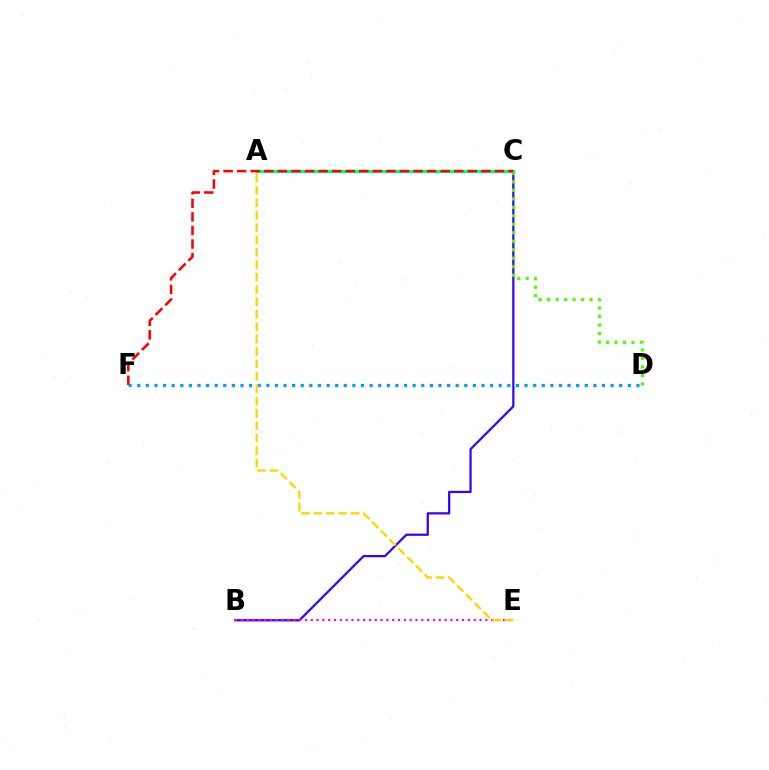{('B', 'C'): [{'color': '#3700ff', 'line_style': 'solid', 'thickness': 1.61}], ('A', 'C'): [{'color': '#00ff86', 'line_style': 'solid', 'thickness': 2.4}], ('C', 'D'): [{'color': '#4fff00', 'line_style': 'dotted', 'thickness': 2.31}], ('B', 'E'): [{'color': '#ff00ed', 'line_style': 'dotted', 'thickness': 1.58}], ('D', 'F'): [{'color': '#009eff', 'line_style': 'dotted', 'thickness': 2.34}], ('C', 'F'): [{'color': '#ff0000', 'line_style': 'dashed', 'thickness': 1.84}], ('A', 'E'): [{'color': '#ffd500', 'line_style': 'dashed', 'thickness': 1.68}]}